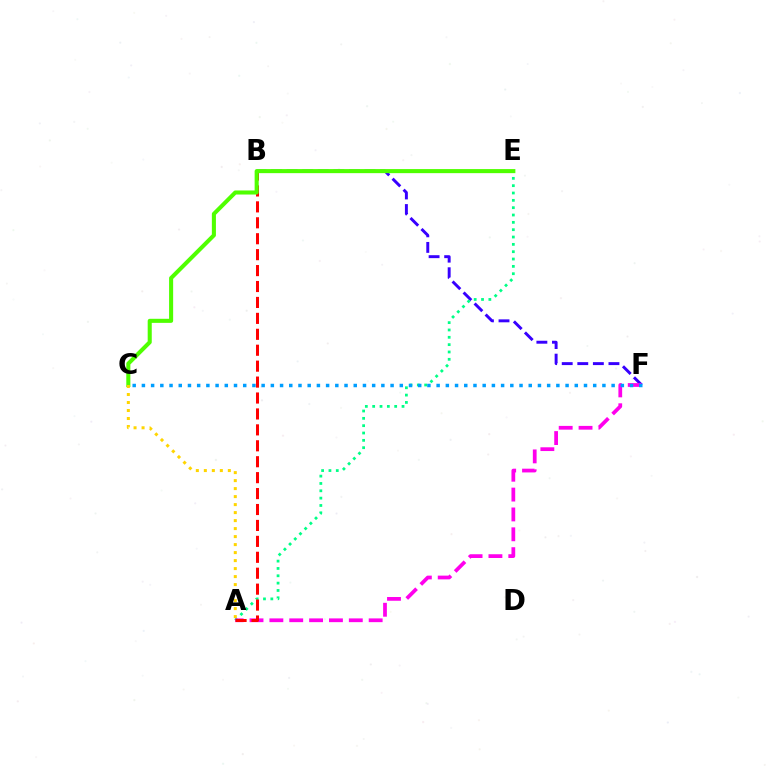{('B', 'F'): [{'color': '#3700ff', 'line_style': 'dashed', 'thickness': 2.12}], ('A', 'E'): [{'color': '#00ff86', 'line_style': 'dotted', 'thickness': 1.99}], ('A', 'F'): [{'color': '#ff00ed', 'line_style': 'dashed', 'thickness': 2.7}], ('A', 'B'): [{'color': '#ff0000', 'line_style': 'dashed', 'thickness': 2.16}], ('C', 'F'): [{'color': '#009eff', 'line_style': 'dotted', 'thickness': 2.5}], ('C', 'E'): [{'color': '#4fff00', 'line_style': 'solid', 'thickness': 2.93}], ('A', 'C'): [{'color': '#ffd500', 'line_style': 'dotted', 'thickness': 2.17}]}